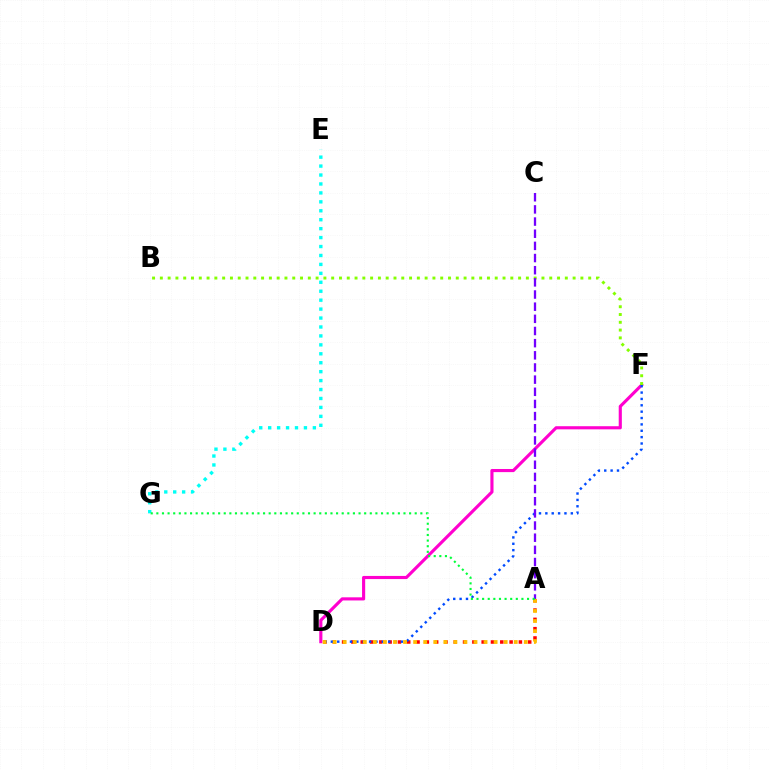{('D', 'F'): [{'color': '#ff00cf', 'line_style': 'solid', 'thickness': 2.25}, {'color': '#004bff', 'line_style': 'dotted', 'thickness': 1.73}], ('B', 'F'): [{'color': '#84ff00', 'line_style': 'dotted', 'thickness': 2.12}], ('A', 'D'): [{'color': '#ff0000', 'line_style': 'dotted', 'thickness': 2.53}, {'color': '#ffbd00', 'line_style': 'dotted', 'thickness': 2.73}], ('A', 'C'): [{'color': '#7200ff', 'line_style': 'dashed', 'thickness': 1.65}], ('E', 'G'): [{'color': '#00fff6', 'line_style': 'dotted', 'thickness': 2.43}], ('A', 'G'): [{'color': '#00ff39', 'line_style': 'dotted', 'thickness': 1.53}]}